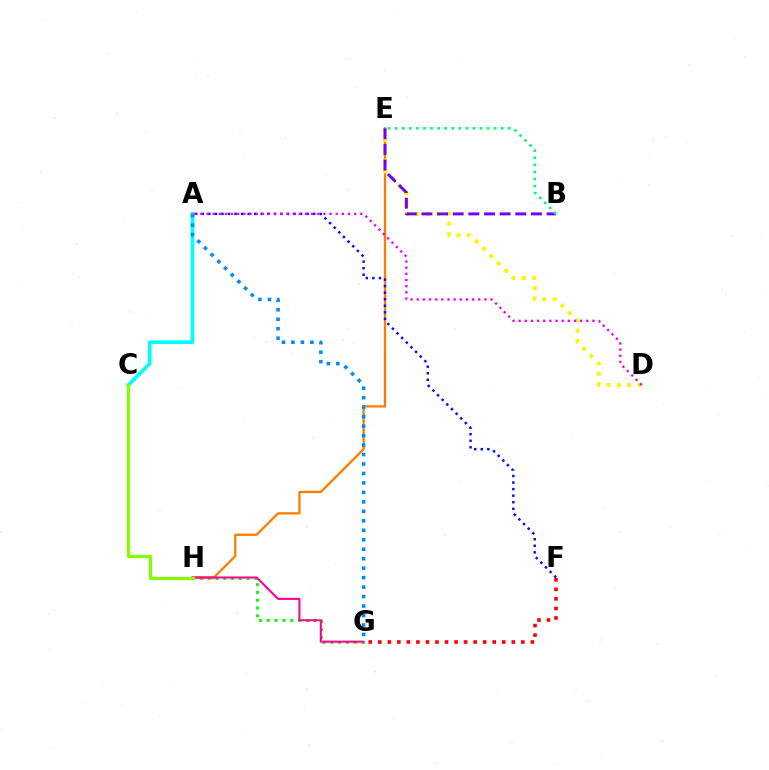{('A', 'C'): [{'color': '#00fff6', 'line_style': 'solid', 'thickness': 2.65}], ('G', 'H'): [{'color': '#08ff00', 'line_style': 'dotted', 'thickness': 2.11}, {'color': '#ff0094', 'line_style': 'solid', 'thickness': 1.5}], ('E', 'H'): [{'color': '#ff7c00', 'line_style': 'solid', 'thickness': 1.66}], ('C', 'H'): [{'color': '#84ff00', 'line_style': 'solid', 'thickness': 2.3}], ('A', 'F'): [{'color': '#0010ff', 'line_style': 'dotted', 'thickness': 1.78}], ('D', 'E'): [{'color': '#fcf500', 'line_style': 'dotted', 'thickness': 2.83}], ('A', 'G'): [{'color': '#008cff', 'line_style': 'dotted', 'thickness': 2.57}], ('B', 'E'): [{'color': '#7200ff', 'line_style': 'dashed', 'thickness': 2.12}, {'color': '#00ff74', 'line_style': 'dotted', 'thickness': 1.92}], ('F', 'G'): [{'color': '#ff0000', 'line_style': 'dotted', 'thickness': 2.59}], ('A', 'D'): [{'color': '#ee00ff', 'line_style': 'dotted', 'thickness': 1.67}]}